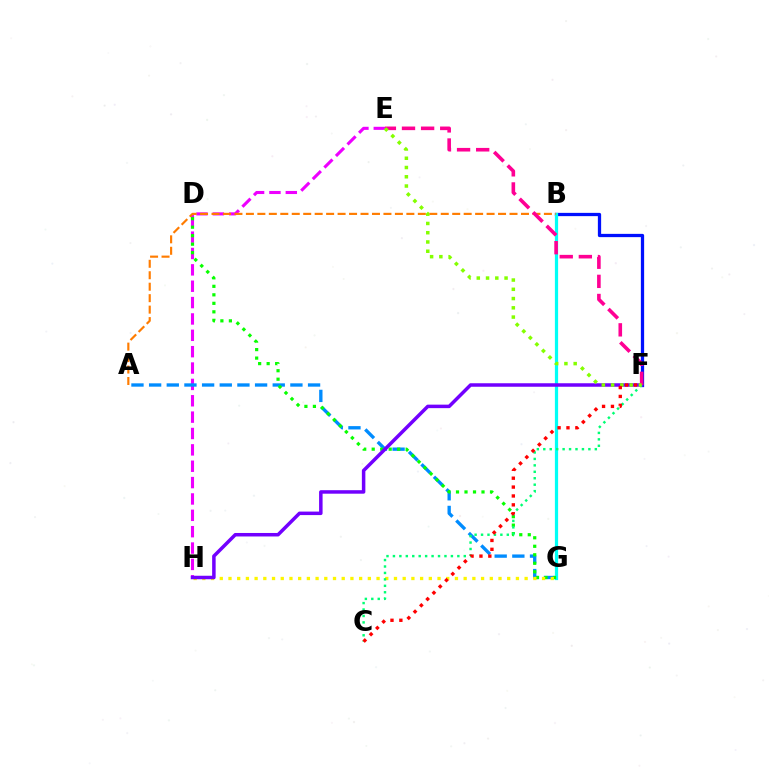{('E', 'H'): [{'color': '#ee00ff', 'line_style': 'dashed', 'thickness': 2.22}], ('B', 'F'): [{'color': '#0010ff', 'line_style': 'solid', 'thickness': 2.35}], ('A', 'G'): [{'color': '#008cff', 'line_style': 'dashed', 'thickness': 2.4}], ('B', 'G'): [{'color': '#00fff6', 'line_style': 'solid', 'thickness': 2.32}], ('D', 'G'): [{'color': '#08ff00', 'line_style': 'dotted', 'thickness': 2.31}], ('G', 'H'): [{'color': '#fcf500', 'line_style': 'dotted', 'thickness': 2.37}], ('F', 'H'): [{'color': '#7200ff', 'line_style': 'solid', 'thickness': 2.52}], ('A', 'B'): [{'color': '#ff7c00', 'line_style': 'dashed', 'thickness': 1.56}], ('C', 'F'): [{'color': '#00ff74', 'line_style': 'dotted', 'thickness': 1.75}, {'color': '#ff0000', 'line_style': 'dotted', 'thickness': 2.41}], ('E', 'F'): [{'color': '#ff0094', 'line_style': 'dashed', 'thickness': 2.6}, {'color': '#84ff00', 'line_style': 'dotted', 'thickness': 2.52}]}